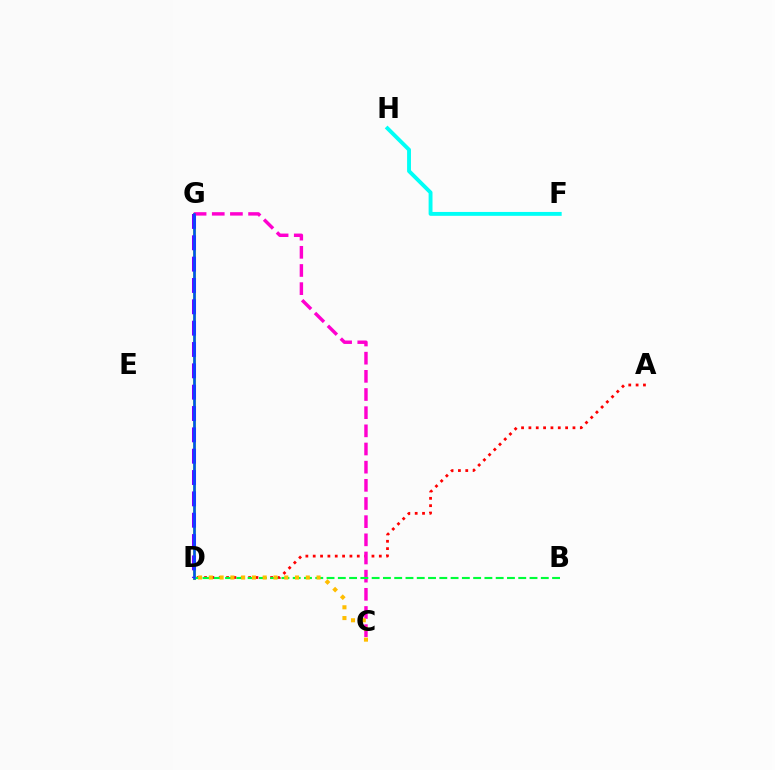{('D', 'G'): [{'color': '#84ff00', 'line_style': 'solid', 'thickness': 2.2}, {'color': '#7200ff', 'line_style': 'dashed', 'thickness': 2.9}, {'color': '#004bff', 'line_style': 'solid', 'thickness': 1.81}], ('A', 'D'): [{'color': '#ff0000', 'line_style': 'dotted', 'thickness': 2.0}], ('C', 'G'): [{'color': '#ff00cf', 'line_style': 'dashed', 'thickness': 2.47}], ('B', 'D'): [{'color': '#00ff39', 'line_style': 'dashed', 'thickness': 1.53}], ('F', 'H'): [{'color': '#00fff6', 'line_style': 'solid', 'thickness': 2.8}], ('C', 'D'): [{'color': '#ffbd00', 'line_style': 'dotted', 'thickness': 2.93}]}